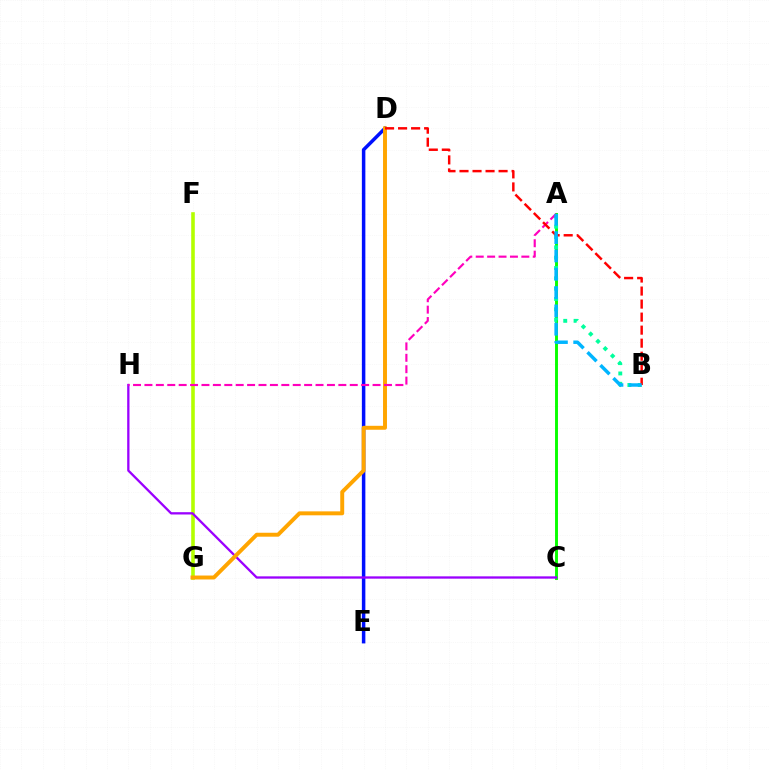{('F', 'G'): [{'color': '#b3ff00', 'line_style': 'solid', 'thickness': 2.58}], ('A', 'C'): [{'color': '#08ff00', 'line_style': 'solid', 'thickness': 2.11}], ('D', 'E'): [{'color': '#0010ff', 'line_style': 'solid', 'thickness': 2.52}], ('C', 'H'): [{'color': '#9b00ff', 'line_style': 'solid', 'thickness': 1.66}], ('A', 'B'): [{'color': '#00ff9d', 'line_style': 'dotted', 'thickness': 2.81}, {'color': '#00b5ff', 'line_style': 'dashed', 'thickness': 2.49}], ('D', 'G'): [{'color': '#ffa500', 'line_style': 'solid', 'thickness': 2.84}], ('A', 'H'): [{'color': '#ff00bd', 'line_style': 'dashed', 'thickness': 1.55}], ('B', 'D'): [{'color': '#ff0000', 'line_style': 'dashed', 'thickness': 1.77}]}